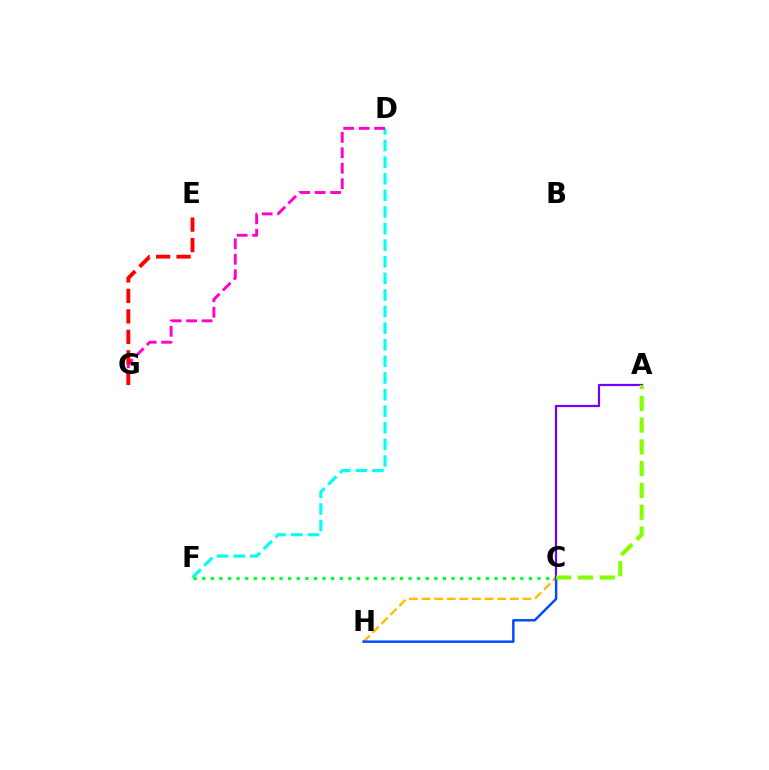{('C', 'H'): [{'color': '#ffbd00', 'line_style': 'dashed', 'thickness': 1.71}, {'color': '#004bff', 'line_style': 'solid', 'thickness': 1.77}], ('D', 'F'): [{'color': '#00fff6', 'line_style': 'dashed', 'thickness': 2.26}], ('C', 'F'): [{'color': '#00ff39', 'line_style': 'dotted', 'thickness': 2.34}], ('A', 'C'): [{'color': '#7200ff', 'line_style': 'solid', 'thickness': 1.58}, {'color': '#84ff00', 'line_style': 'dashed', 'thickness': 2.96}], ('D', 'G'): [{'color': '#ff00cf', 'line_style': 'dashed', 'thickness': 2.1}], ('E', 'G'): [{'color': '#ff0000', 'line_style': 'dashed', 'thickness': 2.78}]}